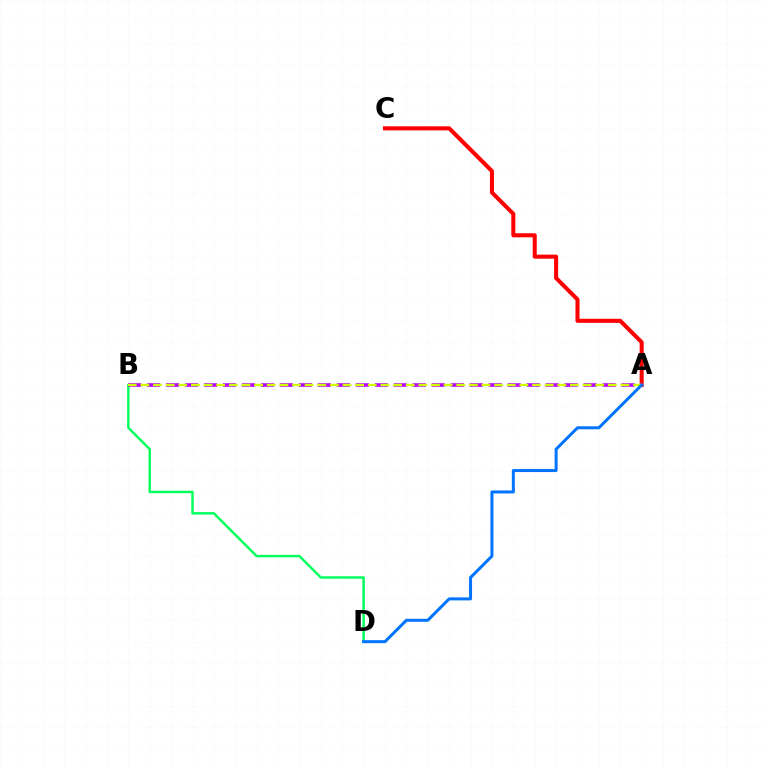{('B', 'D'): [{'color': '#00ff5c', 'line_style': 'solid', 'thickness': 1.75}], ('A', 'C'): [{'color': '#ff0000', 'line_style': 'solid', 'thickness': 2.92}], ('A', 'B'): [{'color': '#b900ff', 'line_style': 'dashed', 'thickness': 2.58}, {'color': '#d1ff00', 'line_style': 'dashed', 'thickness': 1.72}], ('A', 'D'): [{'color': '#0074ff', 'line_style': 'solid', 'thickness': 2.17}]}